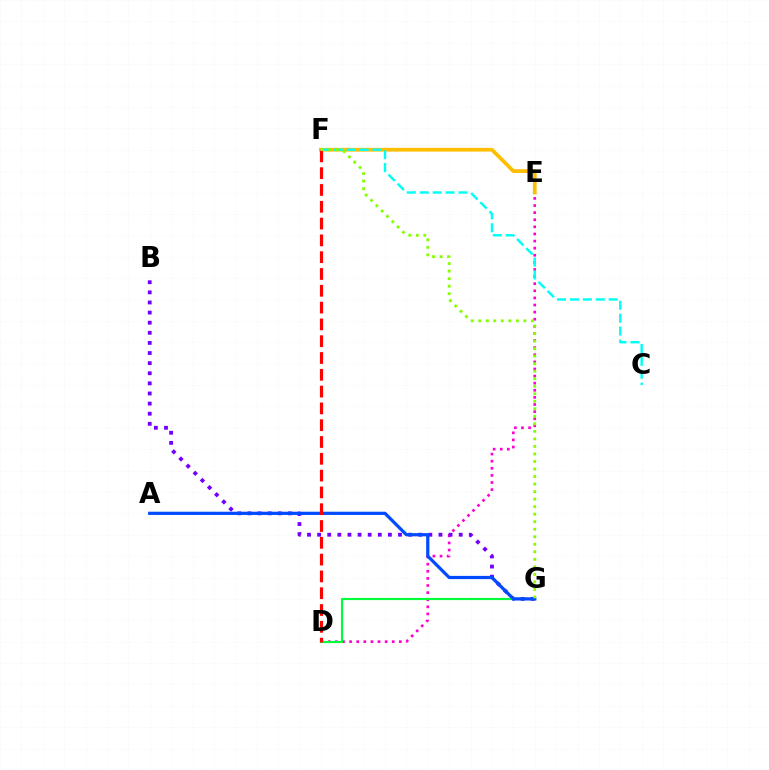{('D', 'E'): [{'color': '#ff00cf', 'line_style': 'dotted', 'thickness': 1.93}], ('E', 'F'): [{'color': '#ffbd00', 'line_style': 'solid', 'thickness': 2.69}], ('B', 'G'): [{'color': '#7200ff', 'line_style': 'dotted', 'thickness': 2.75}], ('D', 'G'): [{'color': '#00ff39', 'line_style': 'solid', 'thickness': 1.56}], ('A', 'G'): [{'color': '#004bff', 'line_style': 'solid', 'thickness': 2.33}], ('D', 'F'): [{'color': '#ff0000', 'line_style': 'dashed', 'thickness': 2.28}], ('C', 'F'): [{'color': '#00fff6', 'line_style': 'dashed', 'thickness': 1.75}], ('F', 'G'): [{'color': '#84ff00', 'line_style': 'dotted', 'thickness': 2.04}]}